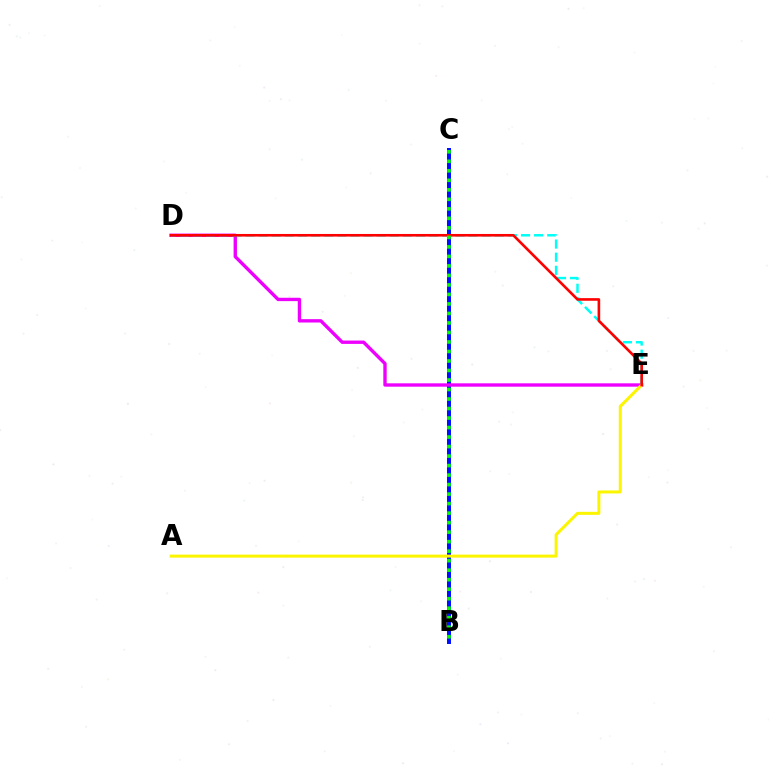{('B', 'C'): [{'color': '#0010ff', 'line_style': 'solid', 'thickness': 2.86}, {'color': '#08ff00', 'line_style': 'dotted', 'thickness': 2.58}], ('D', 'E'): [{'color': '#ee00ff', 'line_style': 'solid', 'thickness': 2.42}, {'color': '#00fff6', 'line_style': 'dashed', 'thickness': 1.78}, {'color': '#ff0000', 'line_style': 'solid', 'thickness': 1.89}], ('A', 'E'): [{'color': '#fcf500', 'line_style': 'solid', 'thickness': 2.17}]}